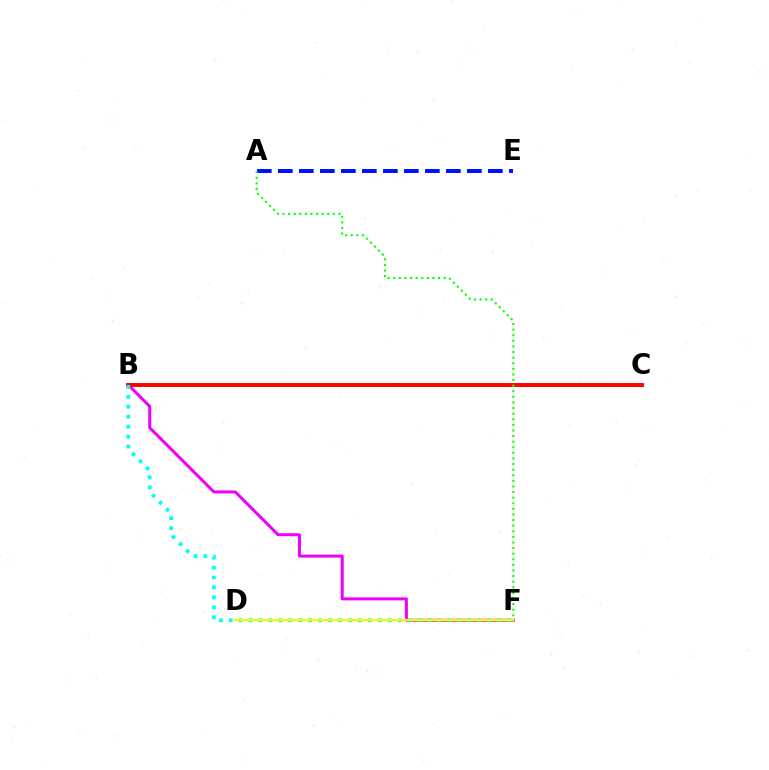{('A', 'E'): [{'color': '#0010ff', 'line_style': 'dashed', 'thickness': 2.85}], ('B', 'F'): [{'color': '#ee00ff', 'line_style': 'solid', 'thickness': 2.17}, {'color': '#00fff6', 'line_style': 'dotted', 'thickness': 2.7}], ('B', 'C'): [{'color': '#ff0000', 'line_style': 'solid', 'thickness': 2.82}], ('A', 'F'): [{'color': '#08ff00', 'line_style': 'dotted', 'thickness': 1.52}], ('D', 'F'): [{'color': '#fcf500', 'line_style': 'solid', 'thickness': 1.72}]}